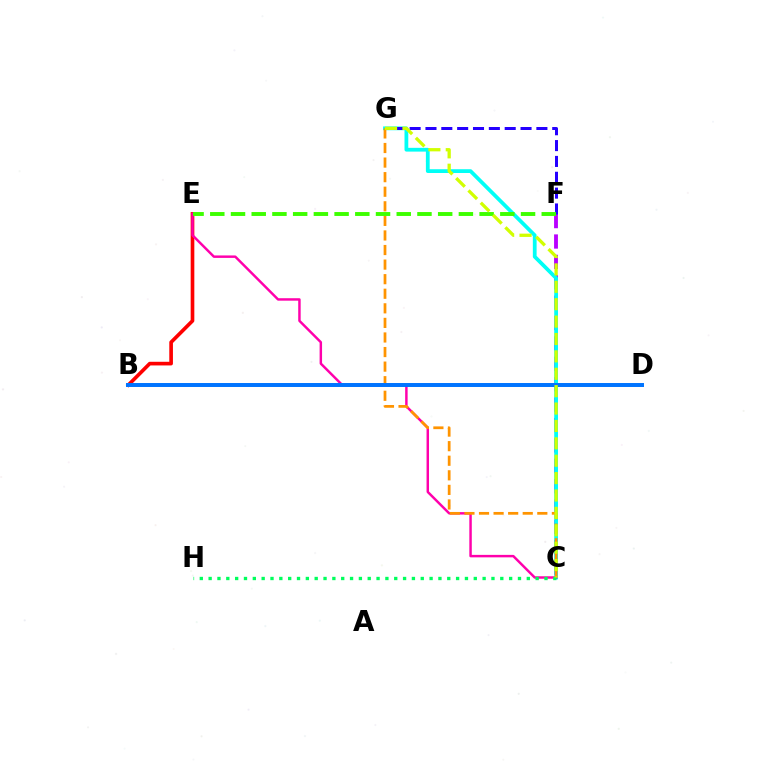{('B', 'E'): [{'color': '#ff0000', 'line_style': 'solid', 'thickness': 2.63}], ('C', 'F'): [{'color': '#b900ff', 'line_style': 'dashed', 'thickness': 2.77}], ('C', 'G'): [{'color': '#00fff6', 'line_style': 'solid', 'thickness': 2.72}, {'color': '#ff9400', 'line_style': 'dashed', 'thickness': 1.98}, {'color': '#d1ff00', 'line_style': 'dashed', 'thickness': 2.36}], ('C', 'E'): [{'color': '#ff00ac', 'line_style': 'solid', 'thickness': 1.77}], ('F', 'G'): [{'color': '#2500ff', 'line_style': 'dashed', 'thickness': 2.15}], ('B', 'D'): [{'color': '#0074ff', 'line_style': 'solid', 'thickness': 2.86}], ('C', 'H'): [{'color': '#00ff5c', 'line_style': 'dotted', 'thickness': 2.4}], ('E', 'F'): [{'color': '#3dff00', 'line_style': 'dashed', 'thickness': 2.81}]}